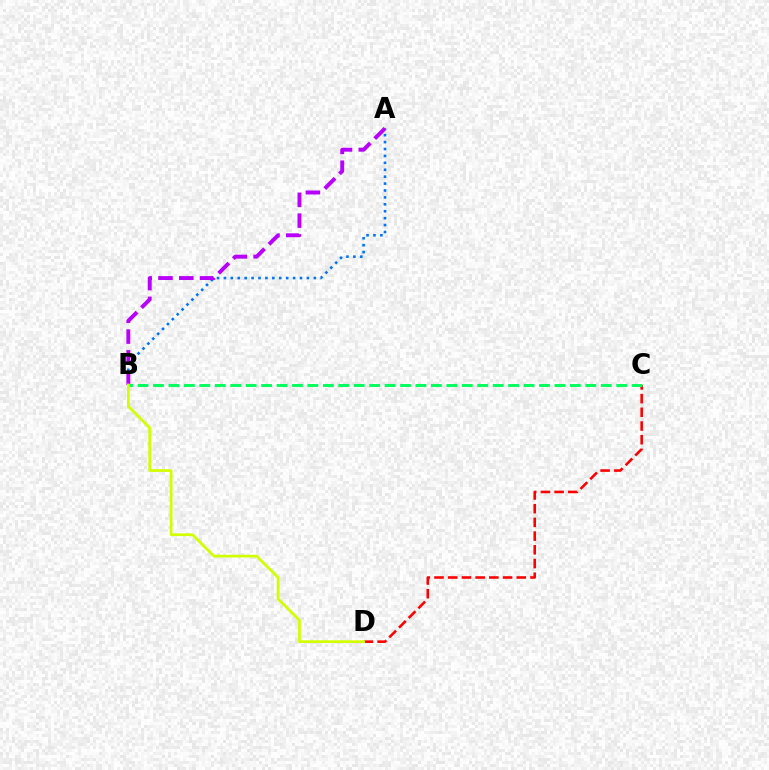{('A', 'B'): [{'color': '#0074ff', 'line_style': 'dotted', 'thickness': 1.88}, {'color': '#b900ff', 'line_style': 'dashed', 'thickness': 2.82}], ('C', 'D'): [{'color': '#ff0000', 'line_style': 'dashed', 'thickness': 1.86}], ('B', 'C'): [{'color': '#00ff5c', 'line_style': 'dashed', 'thickness': 2.1}], ('B', 'D'): [{'color': '#d1ff00', 'line_style': 'solid', 'thickness': 1.97}]}